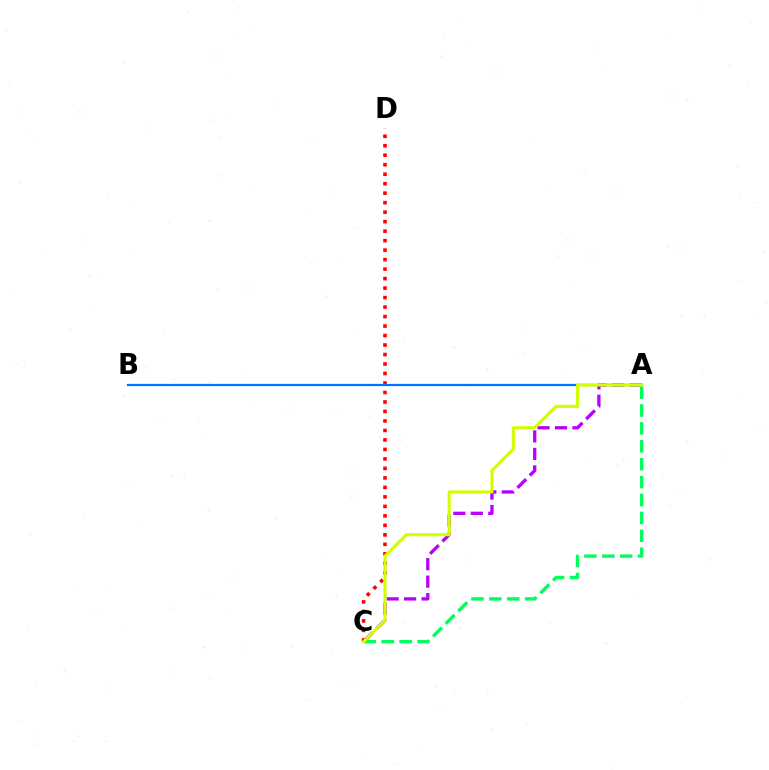{('C', 'D'): [{'color': '#ff0000', 'line_style': 'dotted', 'thickness': 2.58}], ('A', 'C'): [{'color': '#b900ff', 'line_style': 'dashed', 'thickness': 2.37}, {'color': '#00ff5c', 'line_style': 'dashed', 'thickness': 2.43}, {'color': '#d1ff00', 'line_style': 'solid', 'thickness': 2.23}], ('A', 'B'): [{'color': '#0074ff', 'line_style': 'solid', 'thickness': 1.61}]}